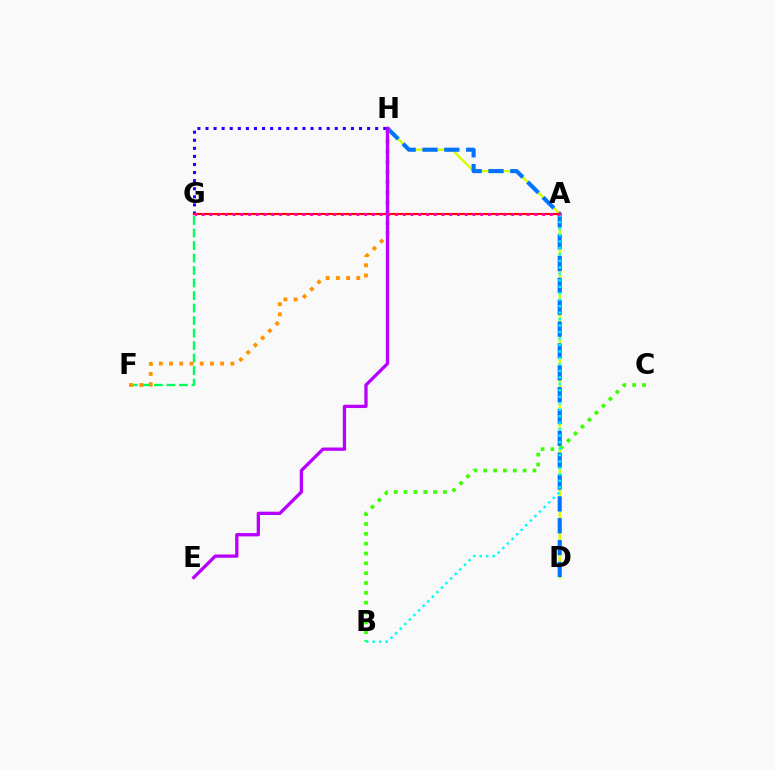{('F', 'G'): [{'color': '#00ff5c', 'line_style': 'dashed', 'thickness': 1.7}], ('D', 'H'): [{'color': '#d1ff00', 'line_style': 'solid', 'thickness': 1.7}, {'color': '#0074ff', 'line_style': 'dashed', 'thickness': 2.97}], ('G', 'H'): [{'color': '#2500ff', 'line_style': 'dotted', 'thickness': 2.2}], ('B', 'C'): [{'color': '#3dff00', 'line_style': 'dotted', 'thickness': 2.67}], ('F', 'H'): [{'color': '#ff9400', 'line_style': 'dotted', 'thickness': 2.78}], ('A', 'G'): [{'color': '#ff0000', 'line_style': 'solid', 'thickness': 1.56}, {'color': '#ff00ac', 'line_style': 'dotted', 'thickness': 2.1}], ('A', 'B'): [{'color': '#00fff6', 'line_style': 'dotted', 'thickness': 1.76}], ('E', 'H'): [{'color': '#b900ff', 'line_style': 'solid', 'thickness': 2.37}]}